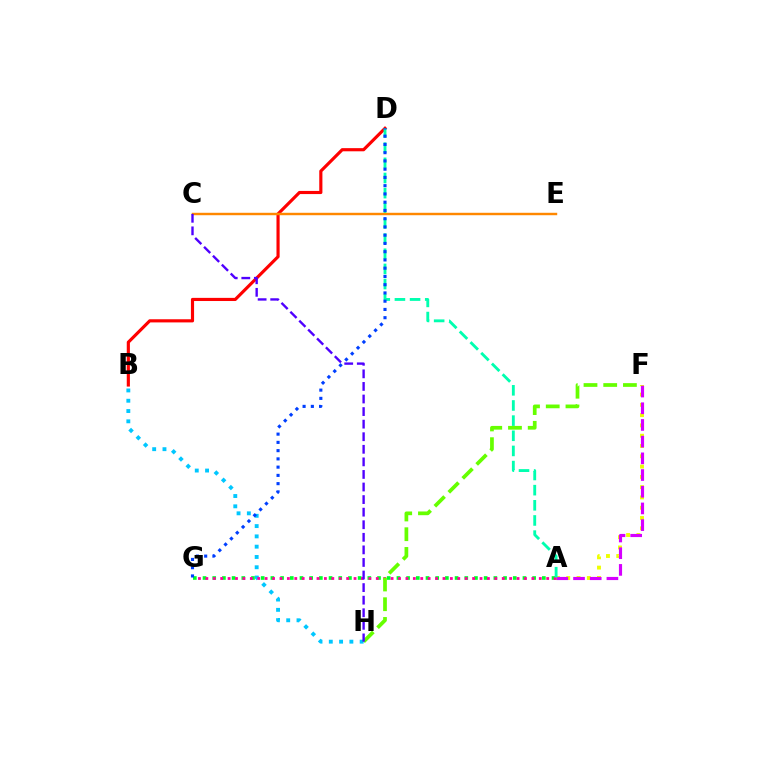{('A', 'G'): [{'color': '#00ff27', 'line_style': 'dotted', 'thickness': 2.63}, {'color': '#ff00a0', 'line_style': 'dotted', 'thickness': 2.01}], ('B', 'H'): [{'color': '#00c7ff', 'line_style': 'dotted', 'thickness': 2.8}], ('A', 'F'): [{'color': '#eeff00', 'line_style': 'dotted', 'thickness': 2.8}, {'color': '#d600ff', 'line_style': 'dashed', 'thickness': 2.27}], ('B', 'D'): [{'color': '#ff0000', 'line_style': 'solid', 'thickness': 2.27}], ('A', 'D'): [{'color': '#00ffaf', 'line_style': 'dashed', 'thickness': 2.06}], ('D', 'G'): [{'color': '#003fff', 'line_style': 'dotted', 'thickness': 2.24}], ('C', 'E'): [{'color': '#ff8800', 'line_style': 'solid', 'thickness': 1.75}], ('F', 'H'): [{'color': '#66ff00', 'line_style': 'dashed', 'thickness': 2.68}], ('C', 'H'): [{'color': '#4f00ff', 'line_style': 'dashed', 'thickness': 1.71}]}